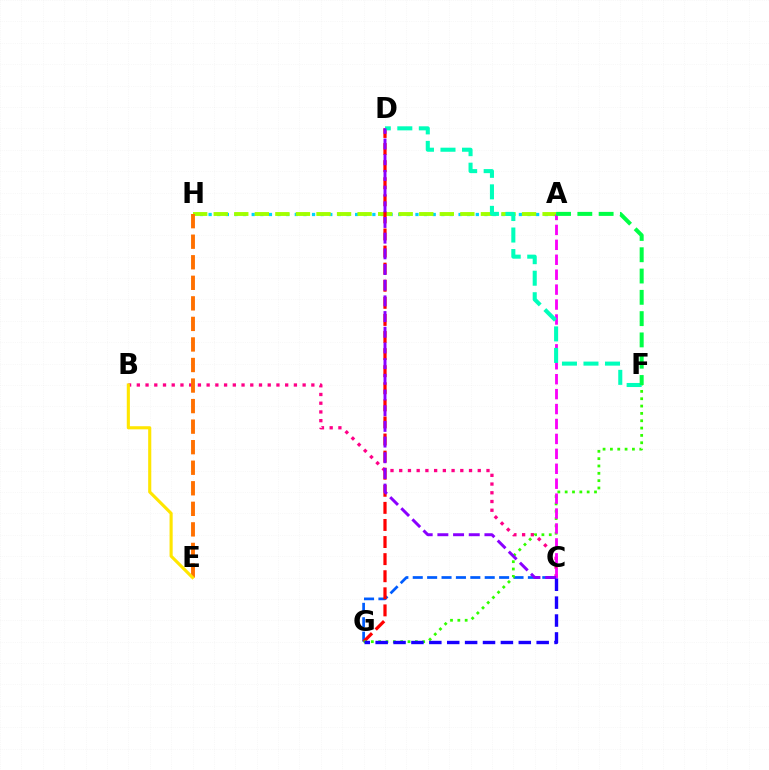{('C', 'G'): [{'color': '#005dff', 'line_style': 'dashed', 'thickness': 1.96}, {'color': '#1900ff', 'line_style': 'dashed', 'thickness': 2.43}], ('A', 'H'): [{'color': '#00d3ff', 'line_style': 'dotted', 'thickness': 2.34}, {'color': '#a2ff00', 'line_style': 'dashed', 'thickness': 2.79}], ('D', 'G'): [{'color': '#ff0000', 'line_style': 'dashed', 'thickness': 2.32}], ('B', 'C'): [{'color': '#ff0088', 'line_style': 'dotted', 'thickness': 2.37}], ('F', 'G'): [{'color': '#31ff00', 'line_style': 'dotted', 'thickness': 1.99}], ('A', 'C'): [{'color': '#fa00f9', 'line_style': 'dashed', 'thickness': 2.03}], ('D', 'F'): [{'color': '#00ffbb', 'line_style': 'dashed', 'thickness': 2.92}], ('E', 'H'): [{'color': '#ff7000', 'line_style': 'dashed', 'thickness': 2.79}], ('C', 'D'): [{'color': '#8a00ff', 'line_style': 'dashed', 'thickness': 2.13}], ('A', 'F'): [{'color': '#00ff45', 'line_style': 'dashed', 'thickness': 2.89}], ('B', 'E'): [{'color': '#ffe600', 'line_style': 'solid', 'thickness': 2.24}]}